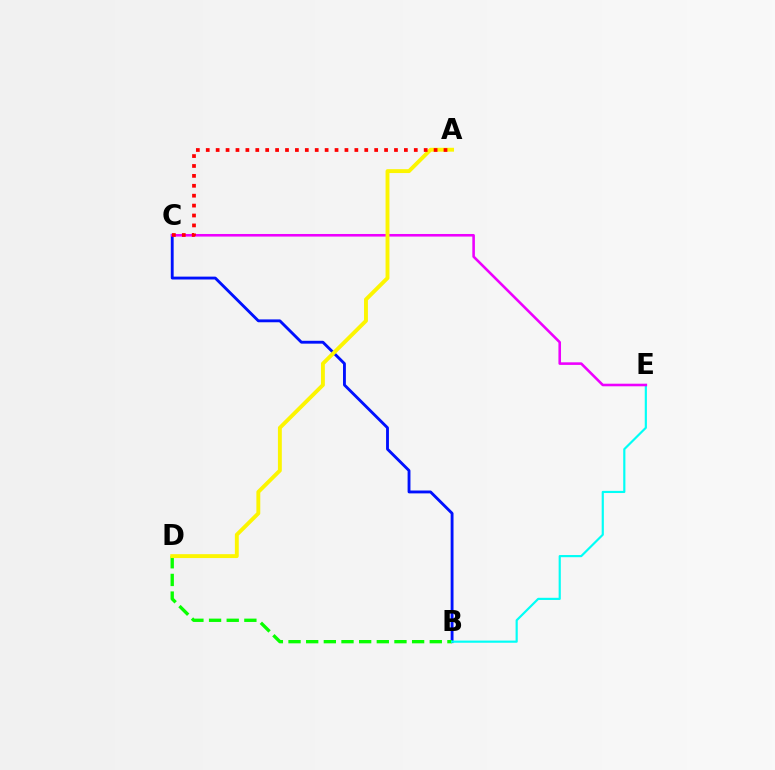{('B', 'C'): [{'color': '#0010ff', 'line_style': 'solid', 'thickness': 2.06}], ('B', 'D'): [{'color': '#08ff00', 'line_style': 'dashed', 'thickness': 2.4}], ('B', 'E'): [{'color': '#00fff6', 'line_style': 'solid', 'thickness': 1.56}], ('C', 'E'): [{'color': '#ee00ff', 'line_style': 'solid', 'thickness': 1.86}], ('A', 'D'): [{'color': '#fcf500', 'line_style': 'solid', 'thickness': 2.8}], ('A', 'C'): [{'color': '#ff0000', 'line_style': 'dotted', 'thickness': 2.69}]}